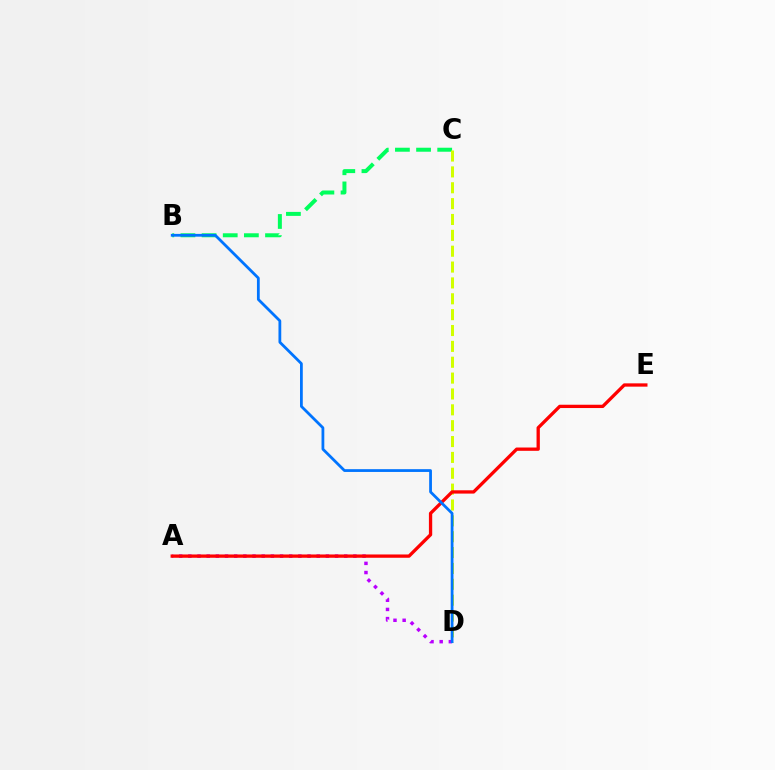{('B', 'C'): [{'color': '#00ff5c', 'line_style': 'dashed', 'thickness': 2.87}], ('A', 'D'): [{'color': '#b900ff', 'line_style': 'dotted', 'thickness': 2.49}], ('C', 'D'): [{'color': '#d1ff00', 'line_style': 'dashed', 'thickness': 2.15}], ('A', 'E'): [{'color': '#ff0000', 'line_style': 'solid', 'thickness': 2.38}], ('B', 'D'): [{'color': '#0074ff', 'line_style': 'solid', 'thickness': 2.0}]}